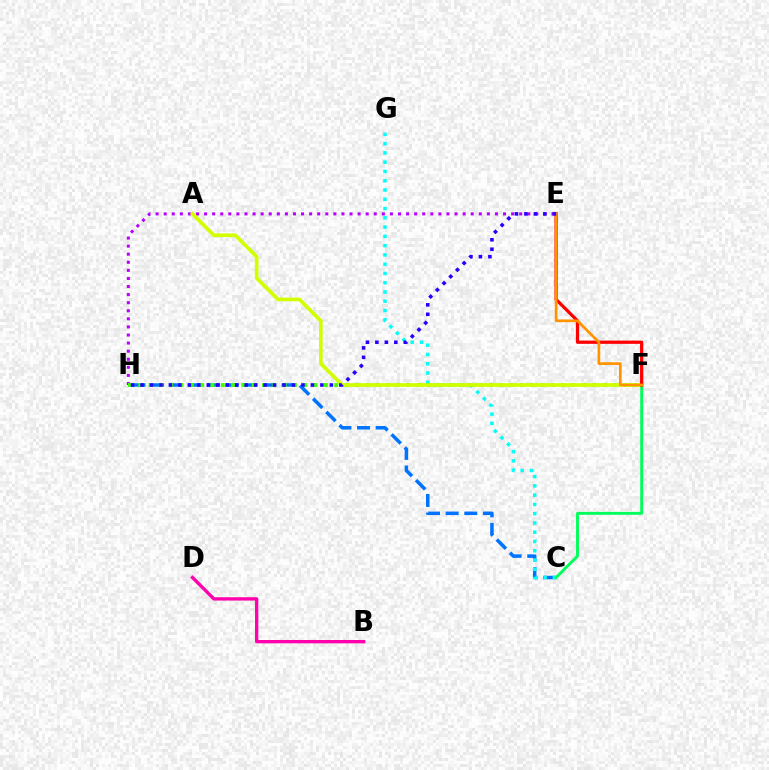{('C', 'H'): [{'color': '#0074ff', 'line_style': 'dashed', 'thickness': 2.53}], ('E', 'H'): [{'color': '#b900ff', 'line_style': 'dotted', 'thickness': 2.2}, {'color': '#2500ff', 'line_style': 'dotted', 'thickness': 2.57}], ('C', 'G'): [{'color': '#00fff6', 'line_style': 'dotted', 'thickness': 2.52}], ('F', 'H'): [{'color': '#3dff00', 'line_style': 'dotted', 'thickness': 2.8}], ('A', 'F'): [{'color': '#d1ff00', 'line_style': 'solid', 'thickness': 2.64}], ('C', 'F'): [{'color': '#00ff5c', 'line_style': 'solid', 'thickness': 2.1}], ('E', 'F'): [{'color': '#ff0000', 'line_style': 'solid', 'thickness': 2.34}, {'color': '#ff9400', 'line_style': 'solid', 'thickness': 1.95}], ('B', 'D'): [{'color': '#ff00ac', 'line_style': 'solid', 'thickness': 2.4}]}